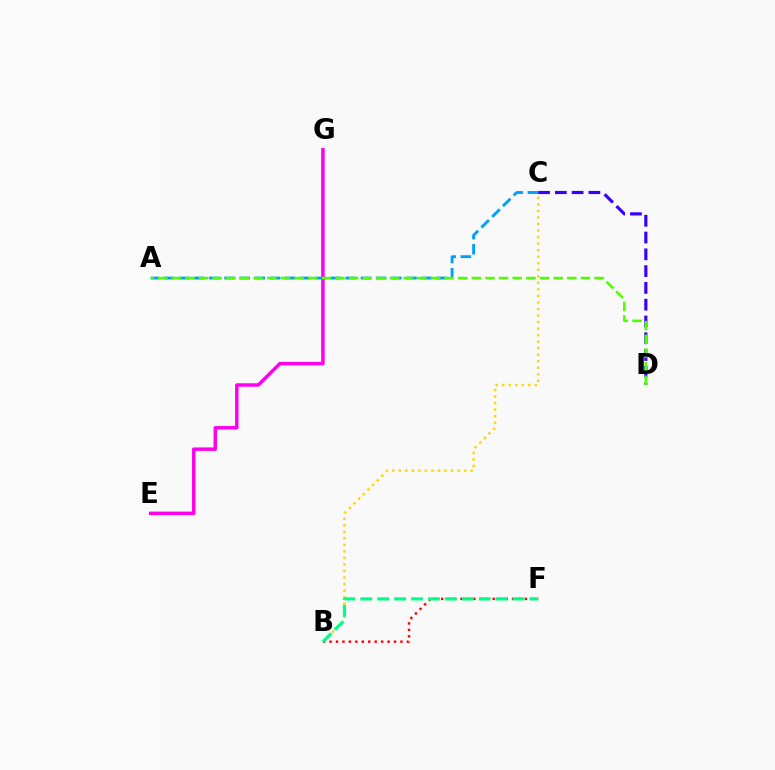{('A', 'C'): [{'color': '#009eff', 'line_style': 'dashed', 'thickness': 2.06}], ('B', 'C'): [{'color': '#ffd500', 'line_style': 'dotted', 'thickness': 1.77}], ('B', 'F'): [{'color': '#ff0000', 'line_style': 'dotted', 'thickness': 1.75}, {'color': '#00ff86', 'line_style': 'dashed', 'thickness': 2.3}], ('E', 'G'): [{'color': '#ff00ed', 'line_style': 'solid', 'thickness': 2.49}], ('C', 'D'): [{'color': '#3700ff', 'line_style': 'dashed', 'thickness': 2.28}], ('A', 'D'): [{'color': '#4fff00', 'line_style': 'dashed', 'thickness': 1.85}]}